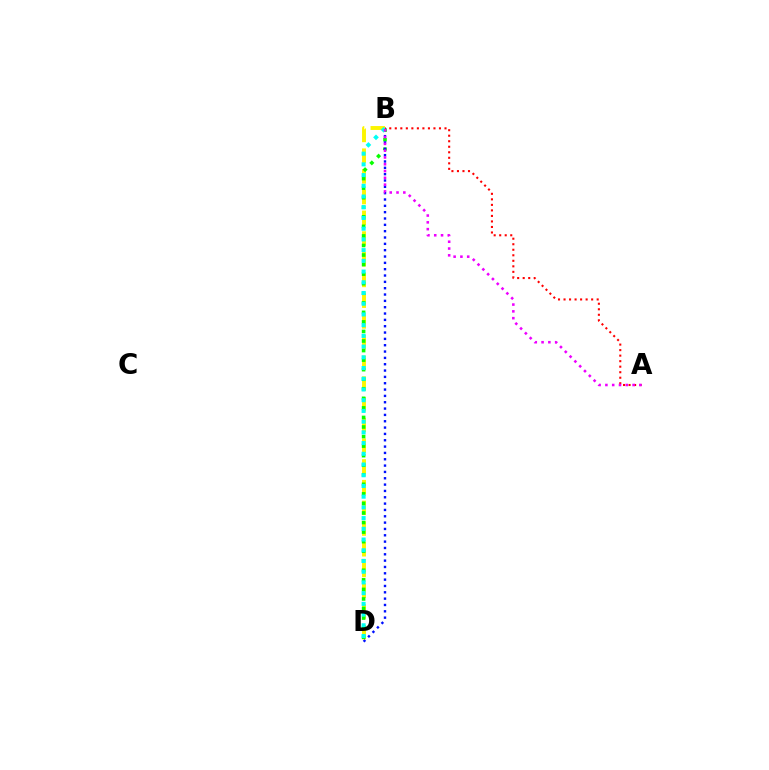{('B', 'D'): [{'color': '#fcf500', 'line_style': 'dashed', 'thickness': 2.81}, {'color': '#08ff00', 'line_style': 'dotted', 'thickness': 2.6}, {'color': '#0010ff', 'line_style': 'dotted', 'thickness': 1.72}, {'color': '#00fff6', 'line_style': 'dotted', 'thickness': 2.91}], ('A', 'B'): [{'color': '#ff0000', 'line_style': 'dotted', 'thickness': 1.5}, {'color': '#ee00ff', 'line_style': 'dotted', 'thickness': 1.85}]}